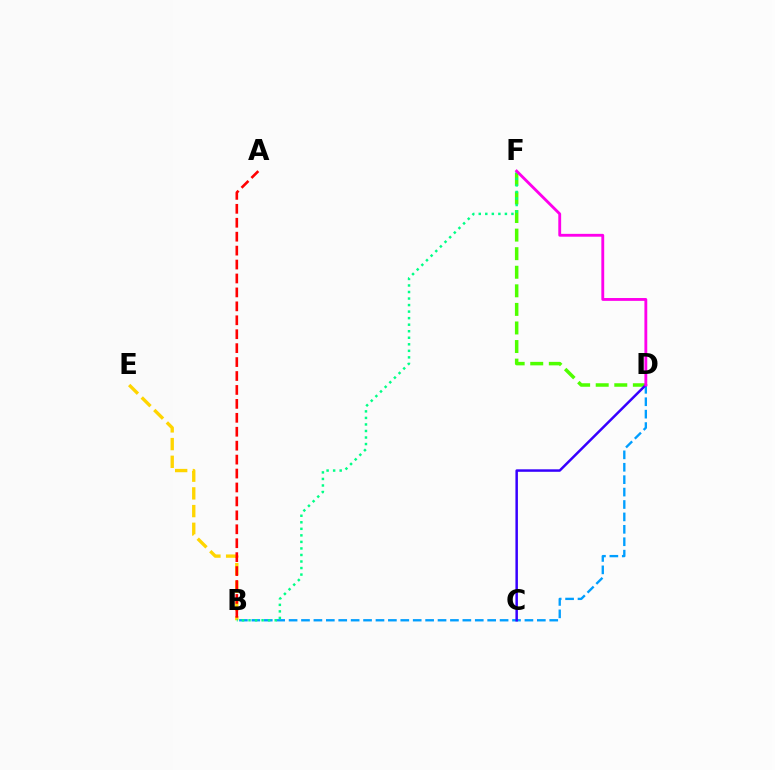{('B', 'D'): [{'color': '#009eff', 'line_style': 'dashed', 'thickness': 1.69}], ('D', 'F'): [{'color': '#4fff00', 'line_style': 'dashed', 'thickness': 2.52}, {'color': '#ff00ed', 'line_style': 'solid', 'thickness': 2.05}], ('B', 'E'): [{'color': '#ffd500', 'line_style': 'dashed', 'thickness': 2.41}], ('B', 'F'): [{'color': '#00ff86', 'line_style': 'dotted', 'thickness': 1.78}], ('A', 'B'): [{'color': '#ff0000', 'line_style': 'dashed', 'thickness': 1.89}], ('C', 'D'): [{'color': '#3700ff', 'line_style': 'solid', 'thickness': 1.79}]}